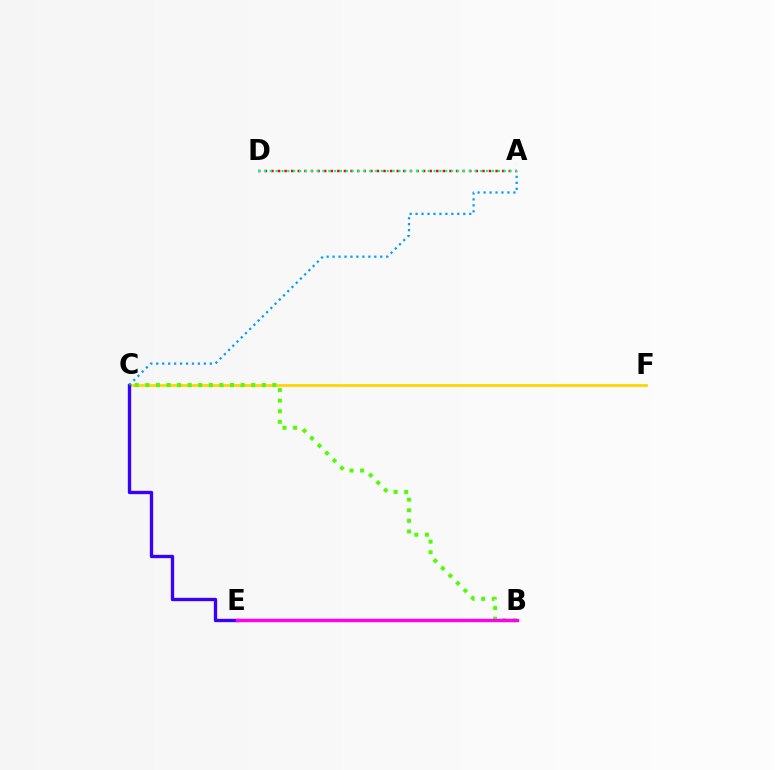{('A', 'D'): [{'color': '#ff0000', 'line_style': 'dotted', 'thickness': 1.79}, {'color': '#00ff86', 'line_style': 'dotted', 'thickness': 1.59}], ('C', 'F'): [{'color': '#ffd500', 'line_style': 'solid', 'thickness': 2.0}], ('C', 'E'): [{'color': '#3700ff', 'line_style': 'solid', 'thickness': 2.4}], ('A', 'C'): [{'color': '#009eff', 'line_style': 'dotted', 'thickness': 1.62}], ('B', 'C'): [{'color': '#4fff00', 'line_style': 'dotted', 'thickness': 2.88}], ('B', 'E'): [{'color': '#ff00ed', 'line_style': 'solid', 'thickness': 2.48}]}